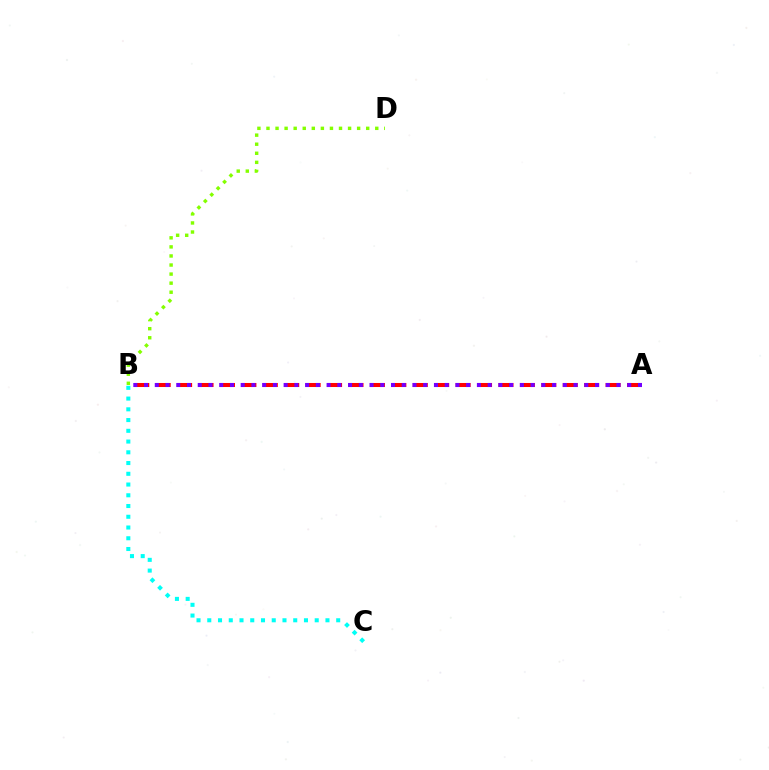{('A', 'B'): [{'color': '#ff0000', 'line_style': 'dashed', 'thickness': 2.91}, {'color': '#7200ff', 'line_style': 'dotted', 'thickness': 2.92}], ('B', 'D'): [{'color': '#84ff00', 'line_style': 'dotted', 'thickness': 2.46}], ('B', 'C'): [{'color': '#00fff6', 'line_style': 'dotted', 'thickness': 2.92}]}